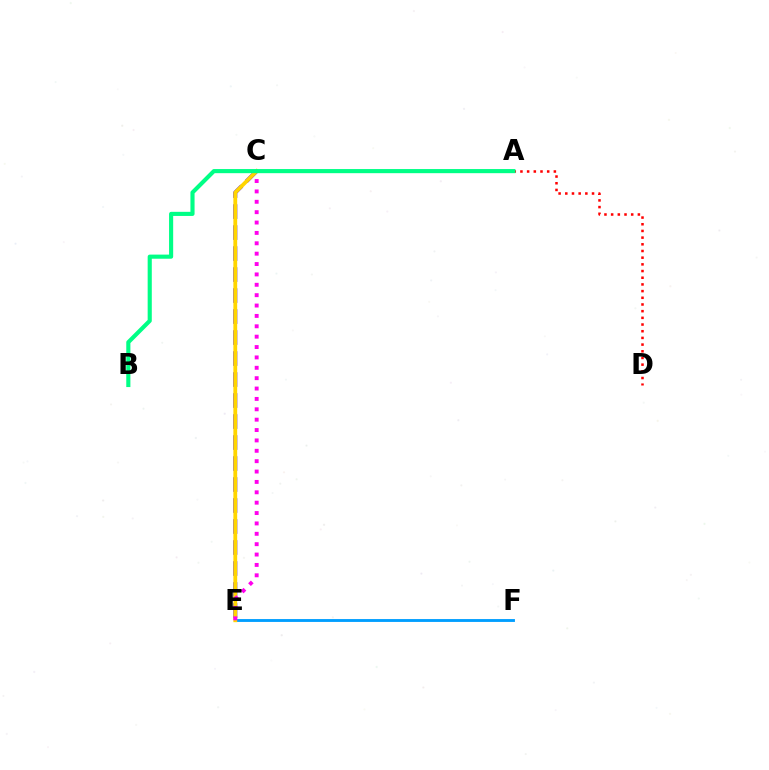{('E', 'F'): [{'color': '#009eff', 'line_style': 'solid', 'thickness': 2.06}], ('C', 'E'): [{'color': '#3700ff', 'line_style': 'dashed', 'thickness': 2.85}, {'color': '#ffd500', 'line_style': 'solid', 'thickness': 2.73}, {'color': '#ff00ed', 'line_style': 'dotted', 'thickness': 2.82}], ('A', 'D'): [{'color': '#ff0000', 'line_style': 'dotted', 'thickness': 1.82}], ('A', 'C'): [{'color': '#4fff00', 'line_style': 'dotted', 'thickness': 2.11}], ('A', 'B'): [{'color': '#00ff86', 'line_style': 'solid', 'thickness': 2.97}]}